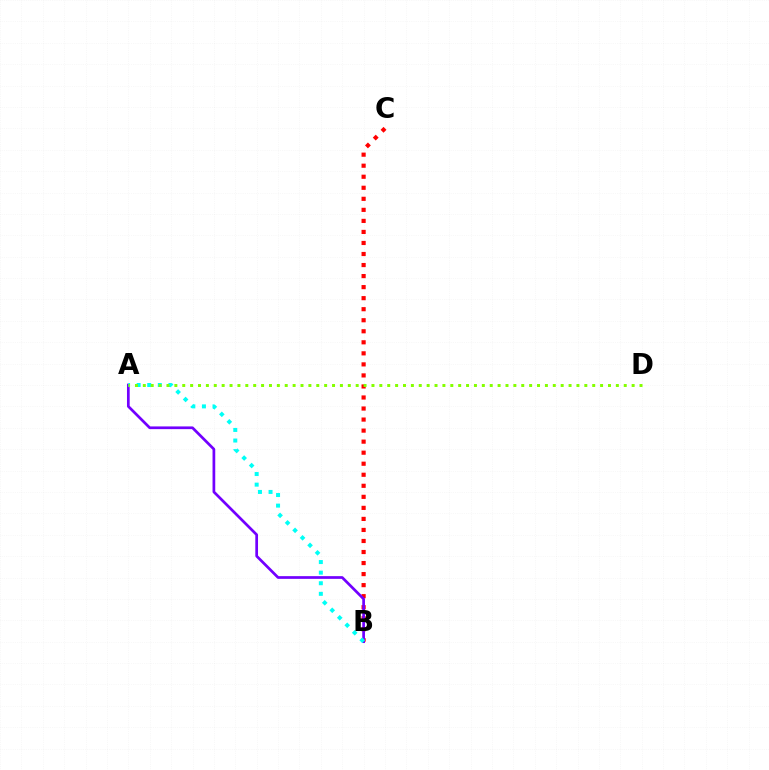{('B', 'C'): [{'color': '#ff0000', 'line_style': 'dotted', 'thickness': 3.0}], ('A', 'B'): [{'color': '#7200ff', 'line_style': 'solid', 'thickness': 1.95}, {'color': '#00fff6', 'line_style': 'dotted', 'thickness': 2.88}], ('A', 'D'): [{'color': '#84ff00', 'line_style': 'dotted', 'thickness': 2.14}]}